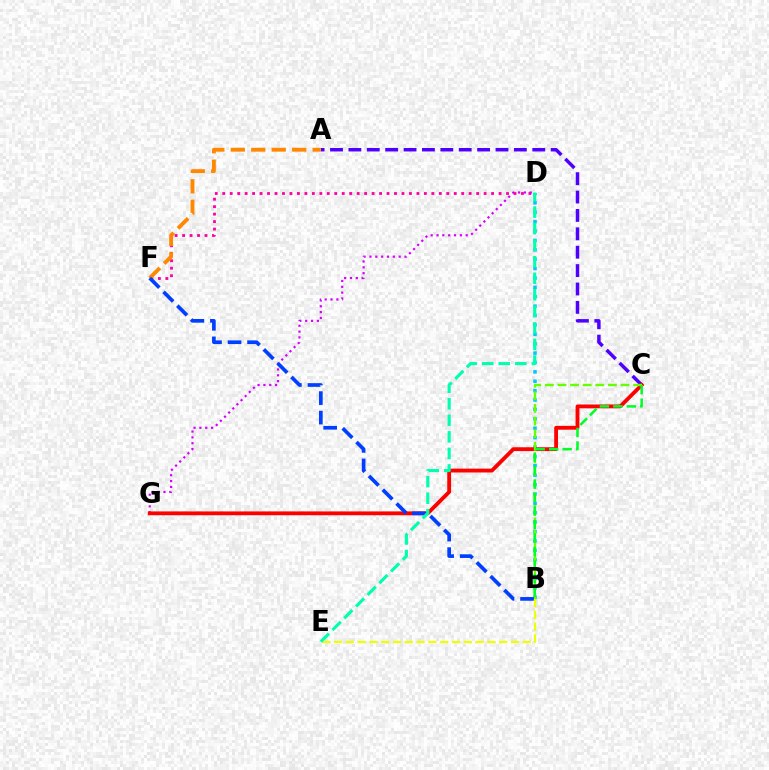{('B', 'D'): [{'color': '#00c7ff', 'line_style': 'dotted', 'thickness': 2.55}], ('A', 'C'): [{'color': '#4f00ff', 'line_style': 'dashed', 'thickness': 2.5}], ('D', 'F'): [{'color': '#ff00a0', 'line_style': 'dotted', 'thickness': 2.03}], ('D', 'G'): [{'color': '#d600ff', 'line_style': 'dotted', 'thickness': 1.59}], ('C', 'G'): [{'color': '#ff0000', 'line_style': 'solid', 'thickness': 2.76}], ('B', 'C'): [{'color': '#66ff00', 'line_style': 'dashed', 'thickness': 1.71}, {'color': '#00ff27', 'line_style': 'dashed', 'thickness': 1.83}], ('B', 'E'): [{'color': '#eeff00', 'line_style': 'dashed', 'thickness': 1.6}], ('A', 'F'): [{'color': '#ff8800', 'line_style': 'dashed', 'thickness': 2.78}], ('B', 'F'): [{'color': '#003fff', 'line_style': 'dashed', 'thickness': 2.65}], ('D', 'E'): [{'color': '#00ffaf', 'line_style': 'dashed', 'thickness': 2.25}]}